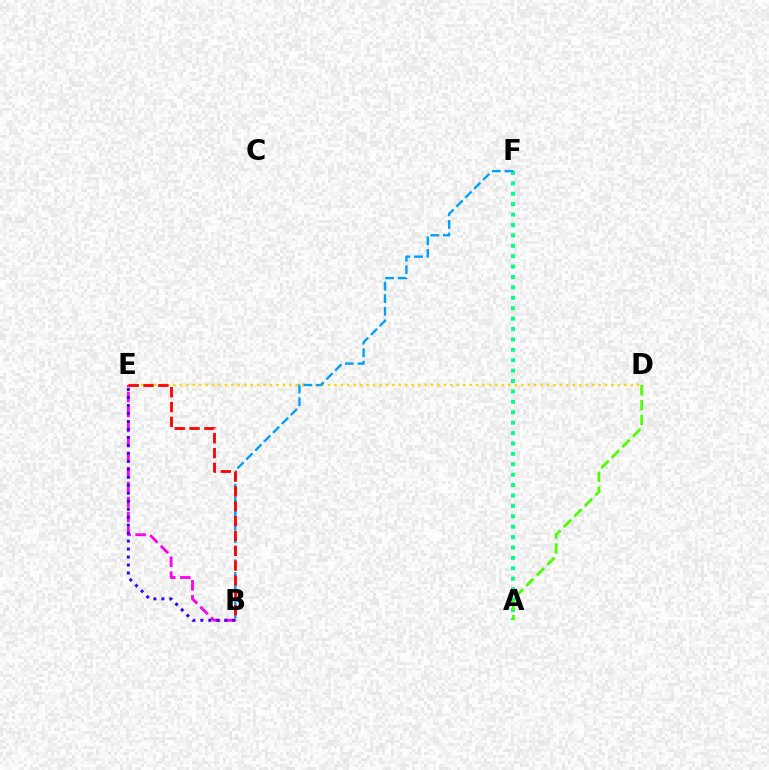{('D', 'E'): [{'color': '#ffd500', 'line_style': 'dotted', 'thickness': 1.75}], ('A', 'F'): [{'color': '#00ff86', 'line_style': 'dotted', 'thickness': 2.83}], ('B', 'F'): [{'color': '#009eff', 'line_style': 'dashed', 'thickness': 1.71}], ('B', 'E'): [{'color': '#ff00ed', 'line_style': 'dashed', 'thickness': 2.04}, {'color': '#3700ff', 'line_style': 'dotted', 'thickness': 2.17}, {'color': '#ff0000', 'line_style': 'dashed', 'thickness': 2.02}], ('A', 'D'): [{'color': '#4fff00', 'line_style': 'dashed', 'thickness': 2.02}]}